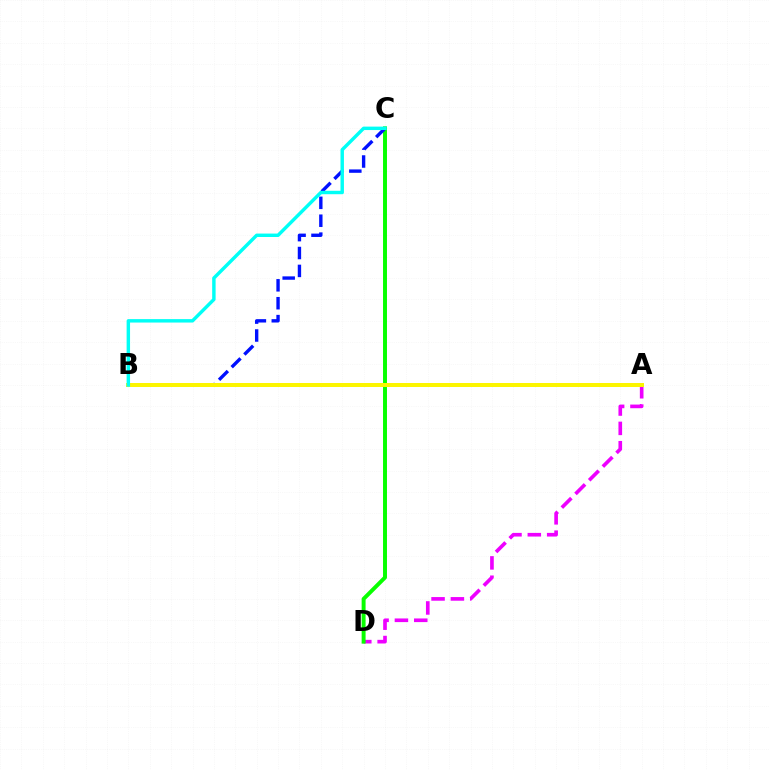{('A', 'D'): [{'color': '#ee00ff', 'line_style': 'dashed', 'thickness': 2.63}], ('A', 'B'): [{'color': '#ff0000', 'line_style': 'dashed', 'thickness': 2.73}, {'color': '#fcf500', 'line_style': 'solid', 'thickness': 2.88}], ('C', 'D'): [{'color': '#08ff00', 'line_style': 'solid', 'thickness': 2.84}], ('B', 'C'): [{'color': '#0010ff', 'line_style': 'dashed', 'thickness': 2.43}, {'color': '#00fff6', 'line_style': 'solid', 'thickness': 2.47}]}